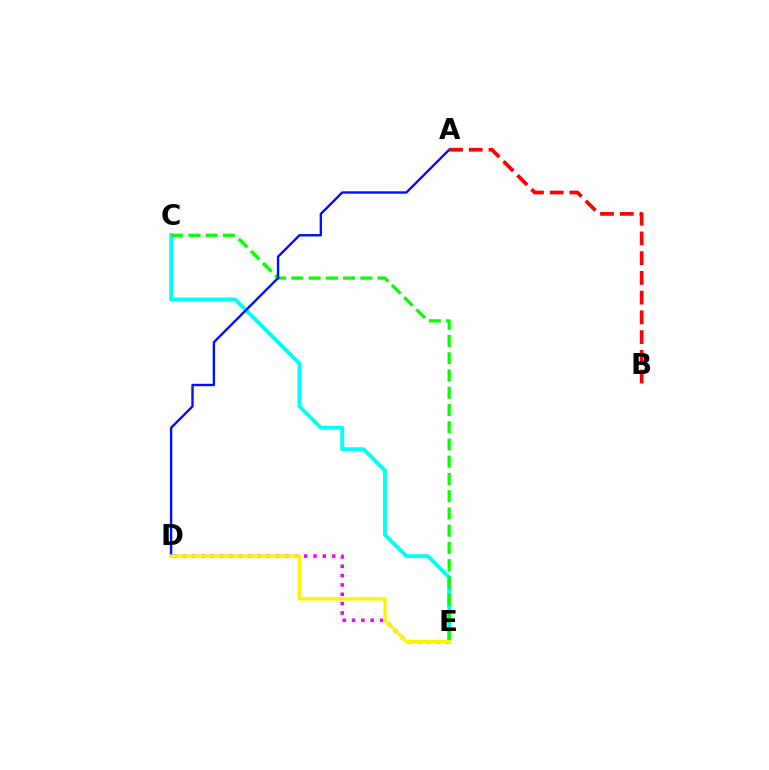{('D', 'E'): [{'color': '#ee00ff', 'line_style': 'dotted', 'thickness': 2.54}, {'color': '#fcf500', 'line_style': 'solid', 'thickness': 2.46}], ('C', 'E'): [{'color': '#00fff6', 'line_style': 'solid', 'thickness': 2.78}, {'color': '#08ff00', 'line_style': 'dashed', 'thickness': 2.34}], ('A', 'D'): [{'color': '#0010ff', 'line_style': 'solid', 'thickness': 1.72}], ('A', 'B'): [{'color': '#ff0000', 'line_style': 'dashed', 'thickness': 2.68}]}